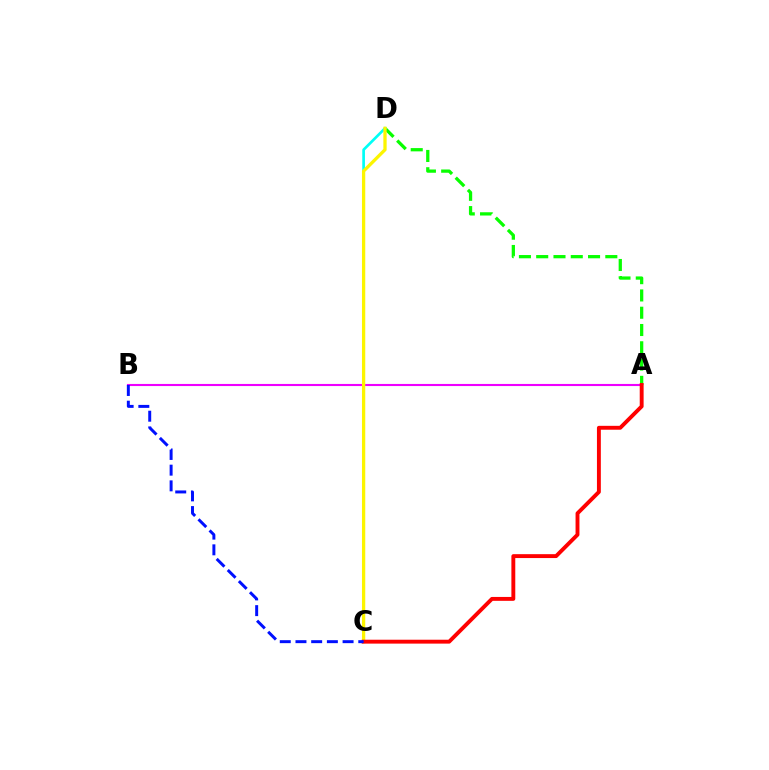{('A', 'D'): [{'color': '#08ff00', 'line_style': 'dashed', 'thickness': 2.35}], ('C', 'D'): [{'color': '#00fff6', 'line_style': 'solid', 'thickness': 1.93}, {'color': '#fcf500', 'line_style': 'solid', 'thickness': 2.36}], ('A', 'B'): [{'color': '#ee00ff', 'line_style': 'solid', 'thickness': 1.52}], ('A', 'C'): [{'color': '#ff0000', 'line_style': 'solid', 'thickness': 2.8}], ('B', 'C'): [{'color': '#0010ff', 'line_style': 'dashed', 'thickness': 2.13}]}